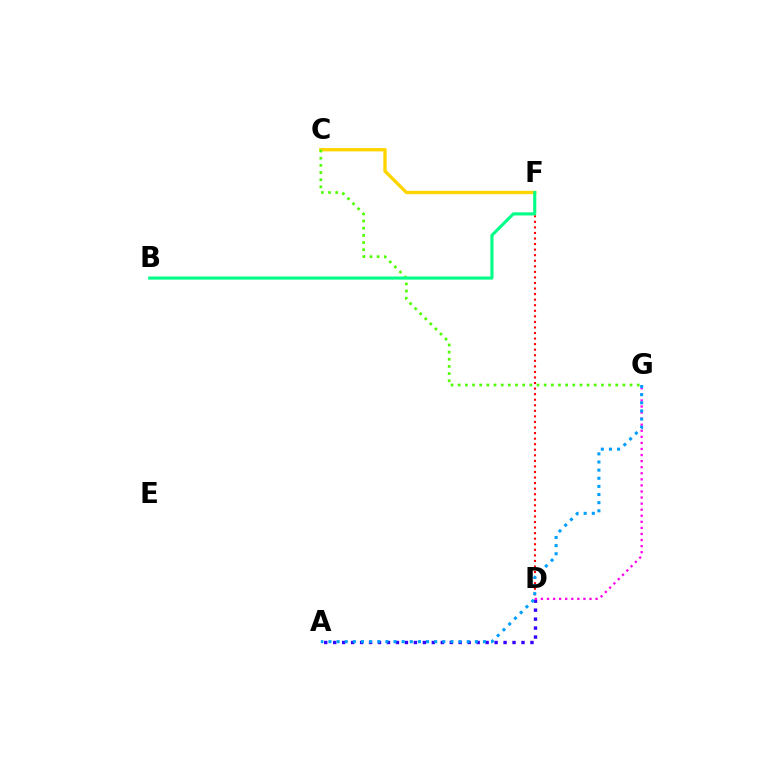{('C', 'F'): [{'color': '#ffd500', 'line_style': 'solid', 'thickness': 2.41}], ('D', 'F'): [{'color': '#ff0000', 'line_style': 'dotted', 'thickness': 1.51}], ('C', 'G'): [{'color': '#4fff00', 'line_style': 'dotted', 'thickness': 1.95}], ('A', 'D'): [{'color': '#3700ff', 'line_style': 'dotted', 'thickness': 2.44}], ('B', 'F'): [{'color': '#00ff86', 'line_style': 'solid', 'thickness': 2.22}], ('D', 'G'): [{'color': '#ff00ed', 'line_style': 'dotted', 'thickness': 1.65}], ('A', 'G'): [{'color': '#009eff', 'line_style': 'dotted', 'thickness': 2.21}]}